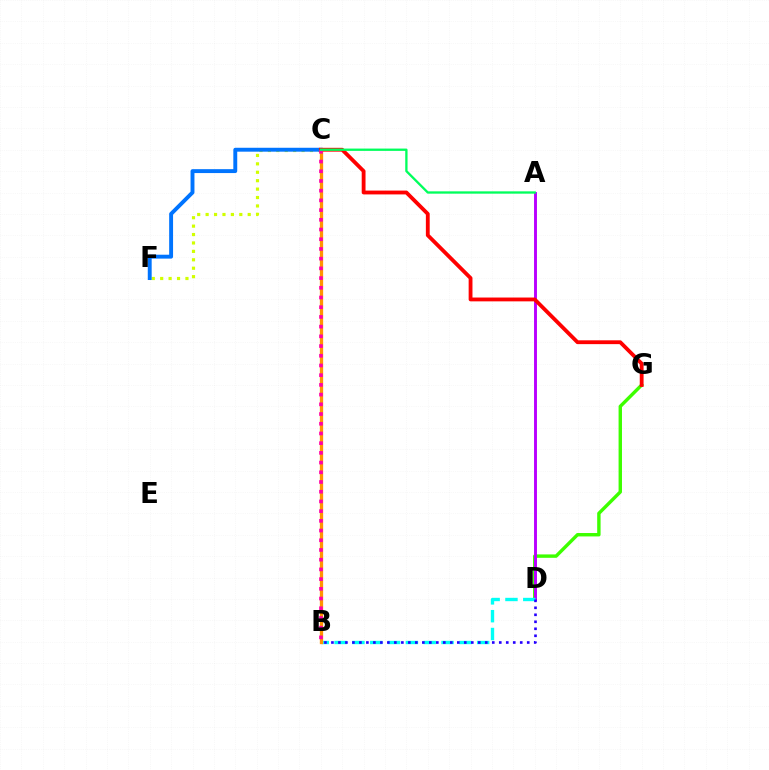{('D', 'G'): [{'color': '#3dff00', 'line_style': 'solid', 'thickness': 2.45}], ('A', 'D'): [{'color': '#b900ff', 'line_style': 'solid', 'thickness': 2.1}], ('C', 'F'): [{'color': '#d1ff00', 'line_style': 'dotted', 'thickness': 2.29}, {'color': '#0074ff', 'line_style': 'solid', 'thickness': 2.81}], ('B', 'D'): [{'color': '#00fff6', 'line_style': 'dashed', 'thickness': 2.42}, {'color': '#2500ff', 'line_style': 'dotted', 'thickness': 1.9}], ('B', 'C'): [{'color': '#ff9400', 'line_style': 'solid', 'thickness': 2.38}, {'color': '#ff00ac', 'line_style': 'dotted', 'thickness': 2.64}], ('C', 'G'): [{'color': '#ff0000', 'line_style': 'solid', 'thickness': 2.75}], ('A', 'C'): [{'color': '#00ff5c', 'line_style': 'solid', 'thickness': 1.67}]}